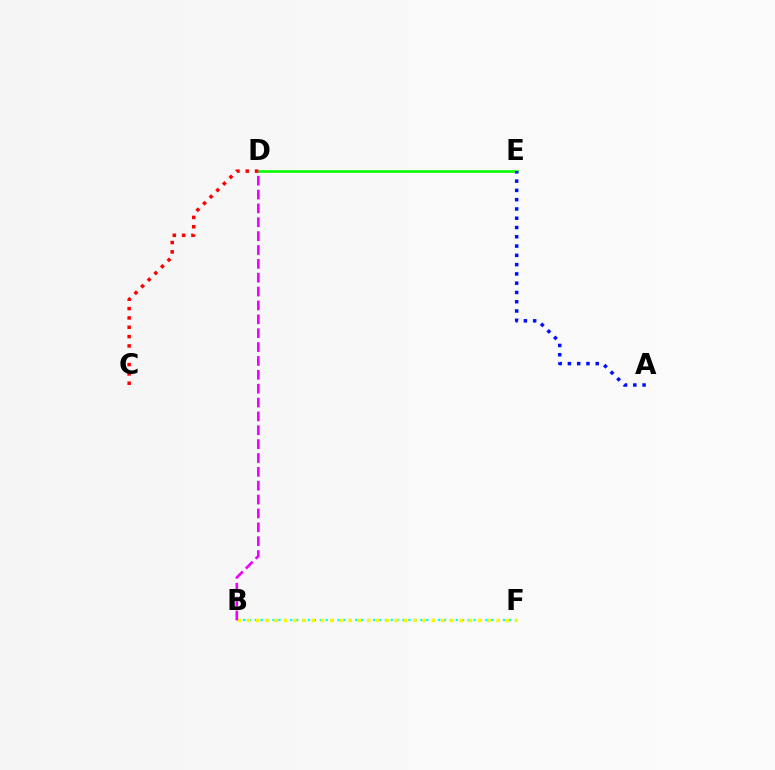{('D', 'E'): [{'color': '#08ff00', 'line_style': 'solid', 'thickness': 1.89}], ('B', 'F'): [{'color': '#00fff6', 'line_style': 'dotted', 'thickness': 1.61}, {'color': '#fcf500', 'line_style': 'dotted', 'thickness': 2.51}], ('A', 'E'): [{'color': '#0010ff', 'line_style': 'dotted', 'thickness': 2.52}], ('C', 'D'): [{'color': '#ff0000', 'line_style': 'dotted', 'thickness': 2.54}], ('B', 'D'): [{'color': '#ee00ff', 'line_style': 'dashed', 'thickness': 1.88}]}